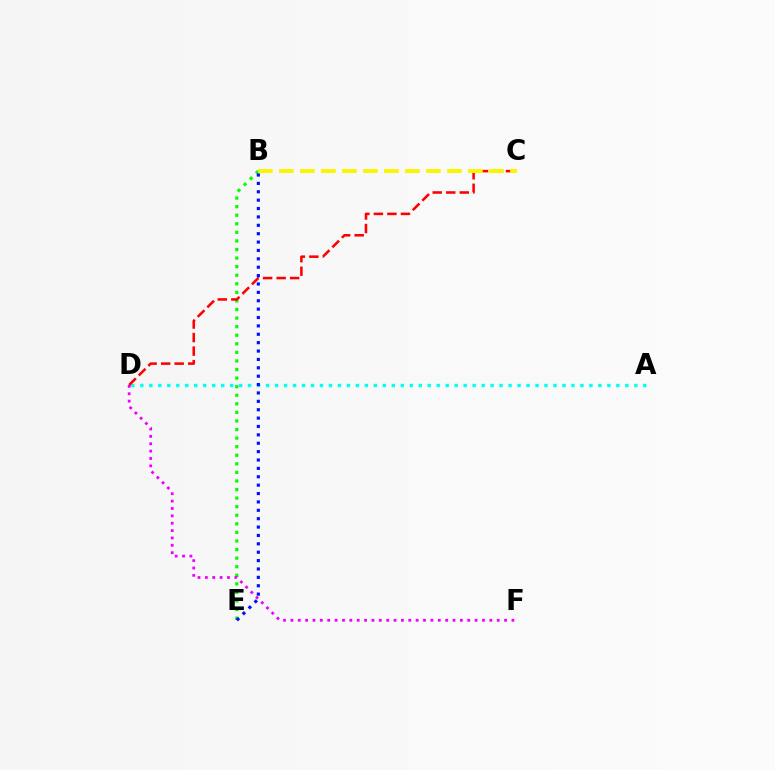{('B', 'E'): [{'color': '#08ff00', 'line_style': 'dotted', 'thickness': 2.33}, {'color': '#0010ff', 'line_style': 'dotted', 'thickness': 2.28}], ('A', 'D'): [{'color': '#00fff6', 'line_style': 'dotted', 'thickness': 2.44}], ('D', 'F'): [{'color': '#ee00ff', 'line_style': 'dotted', 'thickness': 2.0}], ('C', 'D'): [{'color': '#ff0000', 'line_style': 'dashed', 'thickness': 1.84}], ('B', 'C'): [{'color': '#fcf500', 'line_style': 'dashed', 'thickness': 2.85}]}